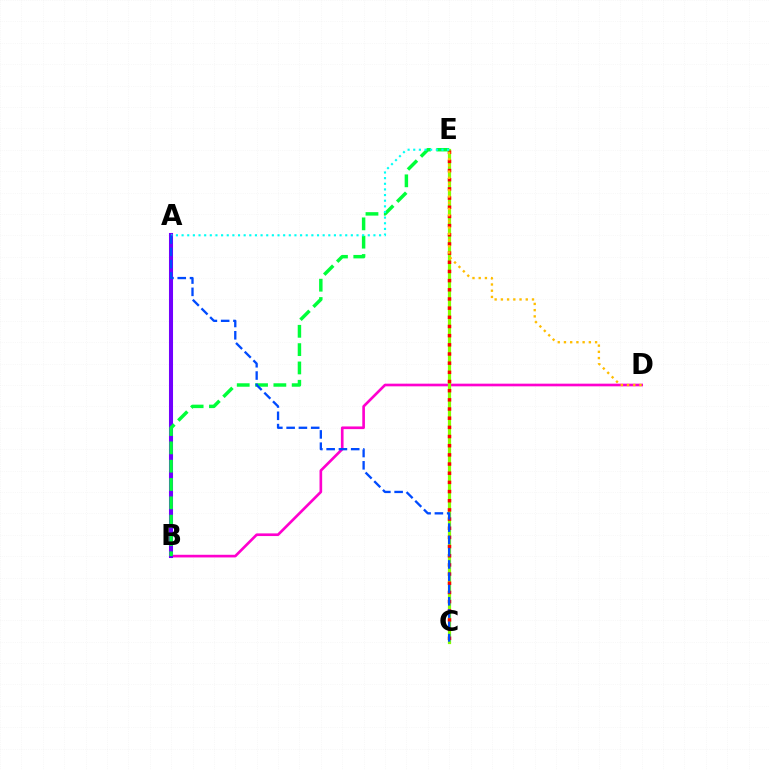{('B', 'D'): [{'color': '#ff00cf', 'line_style': 'solid', 'thickness': 1.92}], ('A', 'B'): [{'color': '#7200ff', 'line_style': 'solid', 'thickness': 2.92}], ('C', 'E'): [{'color': '#84ff00', 'line_style': 'solid', 'thickness': 2.31}, {'color': '#ff0000', 'line_style': 'dotted', 'thickness': 2.49}], ('B', 'E'): [{'color': '#00ff39', 'line_style': 'dashed', 'thickness': 2.49}], ('A', 'E'): [{'color': '#00fff6', 'line_style': 'dotted', 'thickness': 1.53}], ('A', 'C'): [{'color': '#004bff', 'line_style': 'dashed', 'thickness': 1.67}], ('D', 'E'): [{'color': '#ffbd00', 'line_style': 'dotted', 'thickness': 1.69}]}